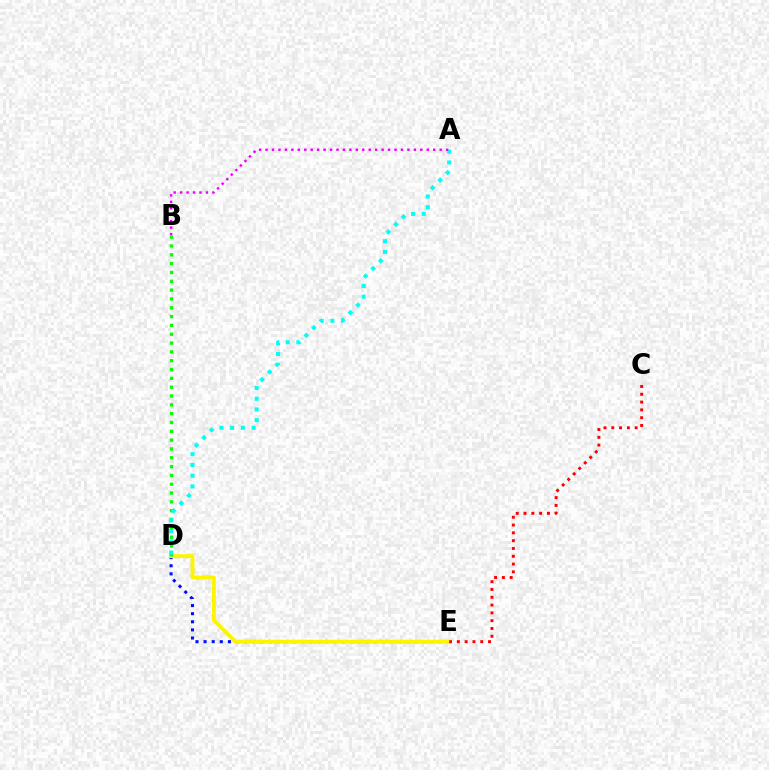{('D', 'E'): [{'color': '#0010ff', 'line_style': 'dotted', 'thickness': 2.2}, {'color': '#fcf500', 'line_style': 'solid', 'thickness': 2.8}], ('B', 'D'): [{'color': '#08ff00', 'line_style': 'dotted', 'thickness': 2.4}], ('A', 'D'): [{'color': '#00fff6', 'line_style': 'dotted', 'thickness': 2.91}], ('C', 'E'): [{'color': '#ff0000', 'line_style': 'dotted', 'thickness': 2.12}], ('A', 'B'): [{'color': '#ee00ff', 'line_style': 'dotted', 'thickness': 1.75}]}